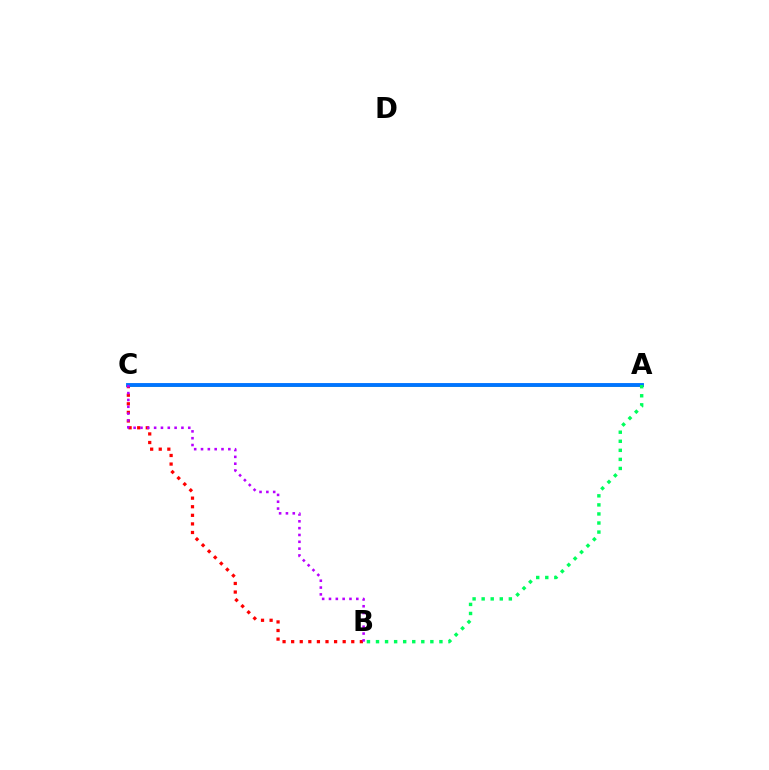{('A', 'C'): [{'color': '#d1ff00', 'line_style': 'solid', 'thickness': 2.03}, {'color': '#0074ff', 'line_style': 'solid', 'thickness': 2.79}], ('B', 'C'): [{'color': '#ff0000', 'line_style': 'dotted', 'thickness': 2.33}, {'color': '#b900ff', 'line_style': 'dotted', 'thickness': 1.86}], ('A', 'B'): [{'color': '#00ff5c', 'line_style': 'dotted', 'thickness': 2.46}]}